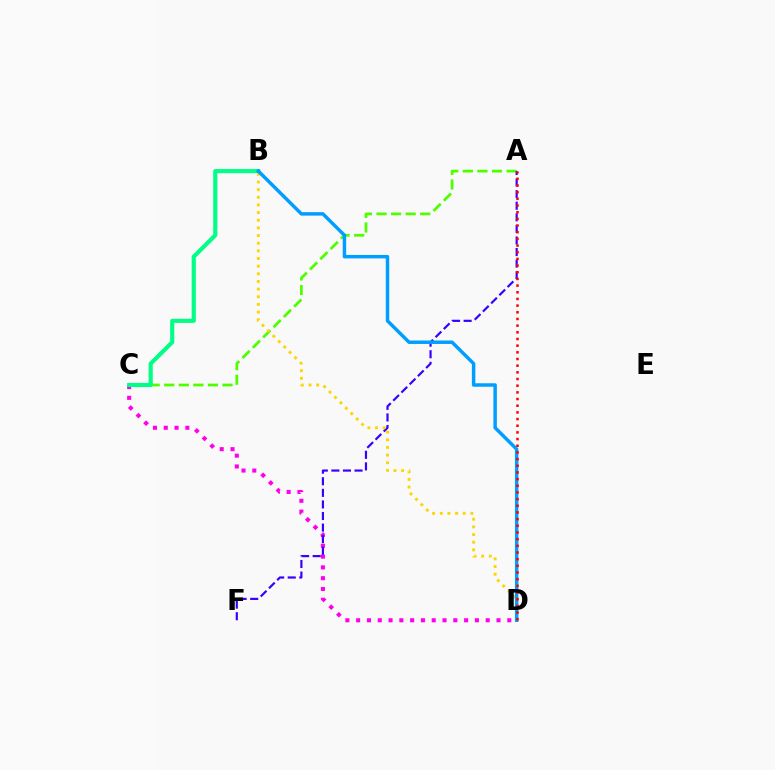{('A', 'C'): [{'color': '#4fff00', 'line_style': 'dashed', 'thickness': 1.98}], ('C', 'D'): [{'color': '#ff00ed', 'line_style': 'dotted', 'thickness': 2.93}], ('B', 'C'): [{'color': '#00ff86', 'line_style': 'solid', 'thickness': 2.98}], ('A', 'F'): [{'color': '#3700ff', 'line_style': 'dashed', 'thickness': 1.57}], ('B', 'D'): [{'color': '#ffd500', 'line_style': 'dotted', 'thickness': 2.08}, {'color': '#009eff', 'line_style': 'solid', 'thickness': 2.49}], ('A', 'D'): [{'color': '#ff0000', 'line_style': 'dotted', 'thickness': 1.81}]}